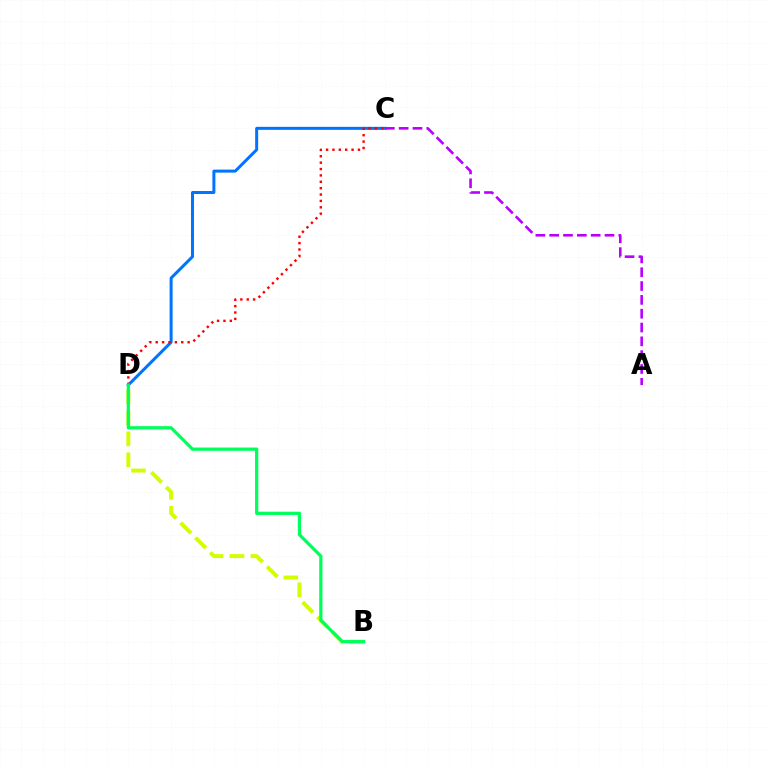{('C', 'D'): [{'color': '#0074ff', 'line_style': 'solid', 'thickness': 2.16}, {'color': '#ff0000', 'line_style': 'dotted', 'thickness': 1.73}], ('B', 'D'): [{'color': '#d1ff00', 'line_style': 'dashed', 'thickness': 2.84}, {'color': '#00ff5c', 'line_style': 'solid', 'thickness': 2.34}], ('A', 'C'): [{'color': '#b900ff', 'line_style': 'dashed', 'thickness': 1.88}]}